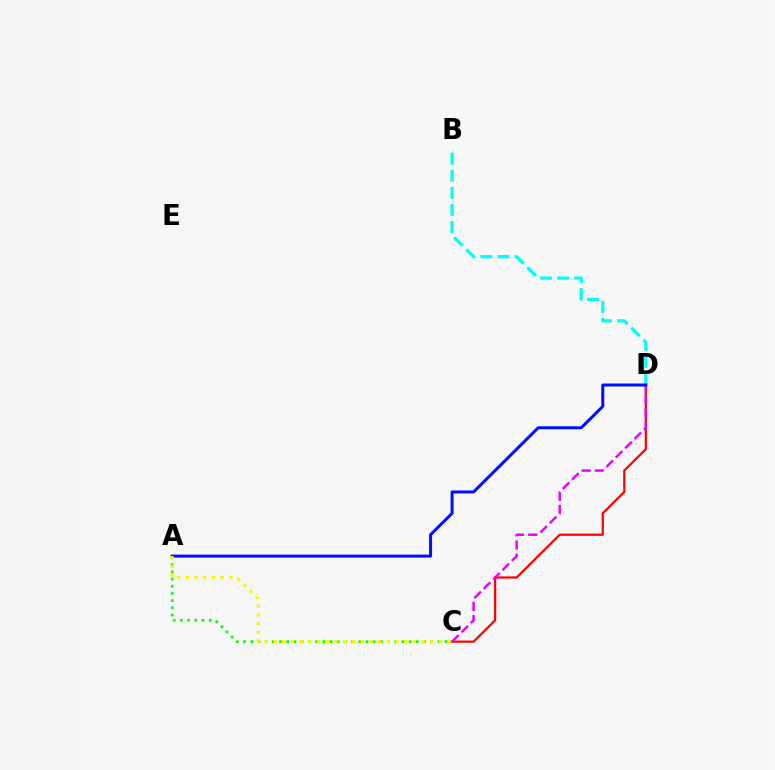{('C', 'D'): [{'color': '#ff0000', 'line_style': 'solid', 'thickness': 1.6}, {'color': '#ee00ff', 'line_style': 'dashed', 'thickness': 1.79}], ('B', 'D'): [{'color': '#00fff6', 'line_style': 'dashed', 'thickness': 2.32}], ('A', 'C'): [{'color': '#08ff00', 'line_style': 'dotted', 'thickness': 1.96}, {'color': '#fcf500', 'line_style': 'dotted', 'thickness': 2.37}], ('A', 'D'): [{'color': '#0010ff', 'line_style': 'solid', 'thickness': 2.17}]}